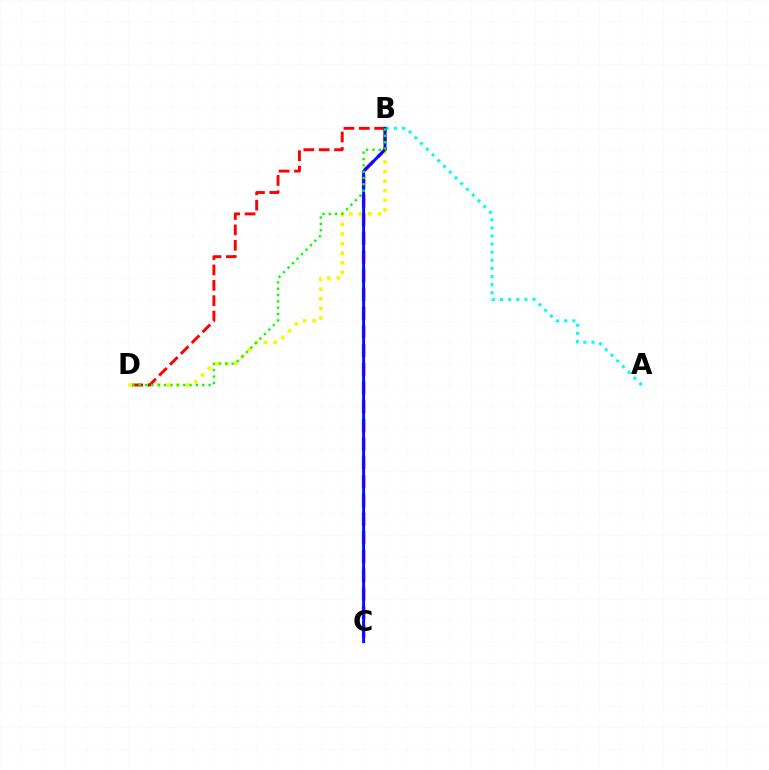{('B', 'C'): [{'color': '#ee00ff', 'line_style': 'dashed', 'thickness': 2.54}, {'color': '#0010ff', 'line_style': 'solid', 'thickness': 2.13}], ('A', 'B'): [{'color': '#00fff6', 'line_style': 'dotted', 'thickness': 2.2}], ('B', 'D'): [{'color': '#fcf500', 'line_style': 'dotted', 'thickness': 2.6}, {'color': '#ff0000', 'line_style': 'dashed', 'thickness': 2.09}, {'color': '#08ff00', 'line_style': 'dotted', 'thickness': 1.72}]}